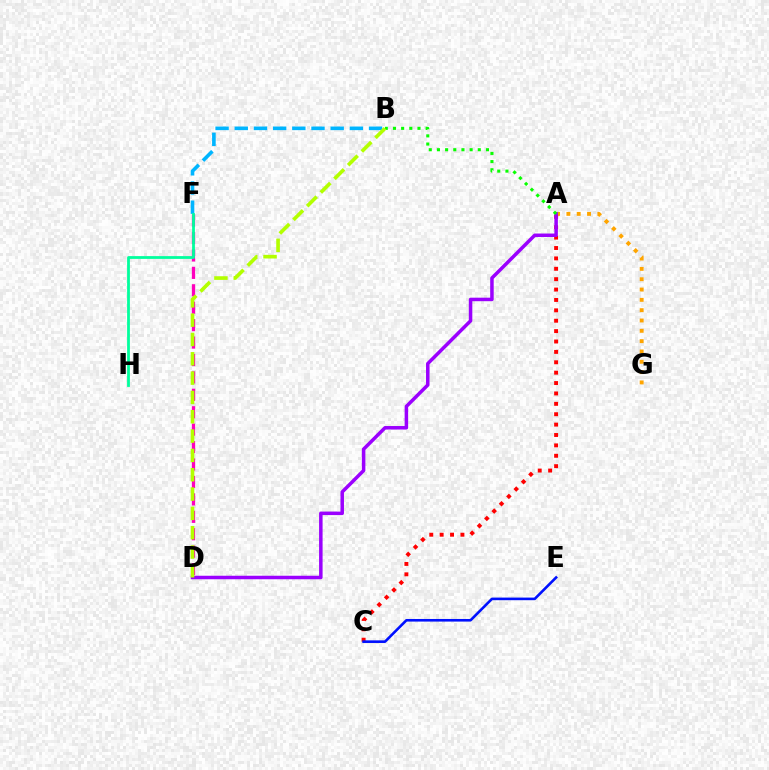{('A', 'G'): [{'color': '#ffa500', 'line_style': 'dotted', 'thickness': 2.8}], ('A', 'C'): [{'color': '#ff0000', 'line_style': 'dotted', 'thickness': 2.82}], ('A', 'D'): [{'color': '#9b00ff', 'line_style': 'solid', 'thickness': 2.52}], ('D', 'F'): [{'color': '#ff00bd', 'line_style': 'dashed', 'thickness': 2.37}], ('B', 'F'): [{'color': '#00b5ff', 'line_style': 'dashed', 'thickness': 2.61}], ('A', 'B'): [{'color': '#08ff00', 'line_style': 'dotted', 'thickness': 2.22}], ('C', 'E'): [{'color': '#0010ff', 'line_style': 'solid', 'thickness': 1.88}], ('B', 'D'): [{'color': '#b3ff00', 'line_style': 'dashed', 'thickness': 2.63}], ('F', 'H'): [{'color': '#00ff9d', 'line_style': 'solid', 'thickness': 2.01}]}